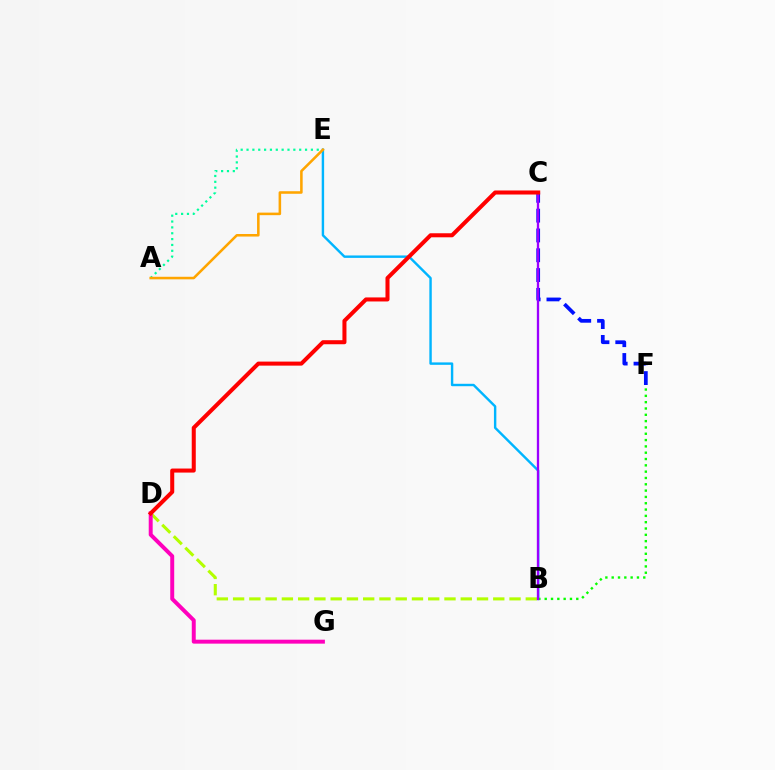{('B', 'D'): [{'color': '#b3ff00', 'line_style': 'dashed', 'thickness': 2.21}], ('B', 'E'): [{'color': '#00b5ff', 'line_style': 'solid', 'thickness': 1.74}], ('D', 'G'): [{'color': '#ff00bd', 'line_style': 'solid', 'thickness': 2.84}], ('A', 'E'): [{'color': '#00ff9d', 'line_style': 'dotted', 'thickness': 1.59}, {'color': '#ffa500', 'line_style': 'solid', 'thickness': 1.84}], ('C', 'F'): [{'color': '#0010ff', 'line_style': 'dashed', 'thickness': 2.69}], ('B', 'F'): [{'color': '#08ff00', 'line_style': 'dotted', 'thickness': 1.72}], ('B', 'C'): [{'color': '#9b00ff', 'line_style': 'solid', 'thickness': 1.66}], ('C', 'D'): [{'color': '#ff0000', 'line_style': 'solid', 'thickness': 2.91}]}